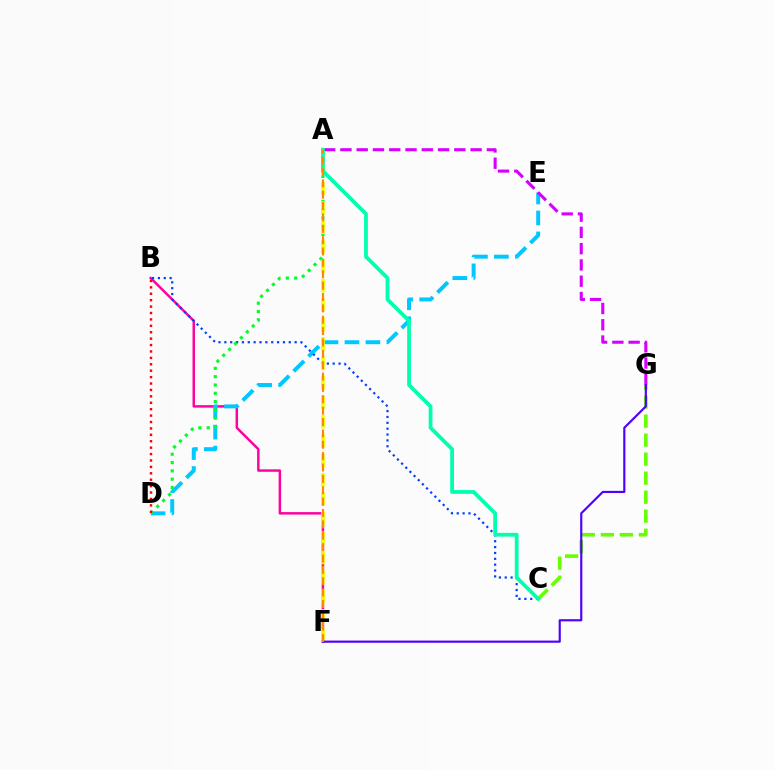{('B', 'F'): [{'color': '#ff00a0', 'line_style': 'solid', 'thickness': 1.77}], ('D', 'E'): [{'color': '#00c7ff', 'line_style': 'dashed', 'thickness': 2.85}], ('B', 'C'): [{'color': '#003fff', 'line_style': 'dotted', 'thickness': 1.59}], ('A', 'D'): [{'color': '#00ff27', 'line_style': 'dotted', 'thickness': 2.26}], ('A', 'F'): [{'color': '#eeff00', 'line_style': 'dashed', 'thickness': 2.64}, {'color': '#ff8800', 'line_style': 'dashed', 'thickness': 1.54}], ('A', 'G'): [{'color': '#d600ff', 'line_style': 'dashed', 'thickness': 2.21}], ('C', 'G'): [{'color': '#66ff00', 'line_style': 'dashed', 'thickness': 2.58}], ('F', 'G'): [{'color': '#4f00ff', 'line_style': 'solid', 'thickness': 1.55}], ('A', 'C'): [{'color': '#00ffaf', 'line_style': 'solid', 'thickness': 2.72}], ('B', 'D'): [{'color': '#ff0000', 'line_style': 'dotted', 'thickness': 1.74}]}